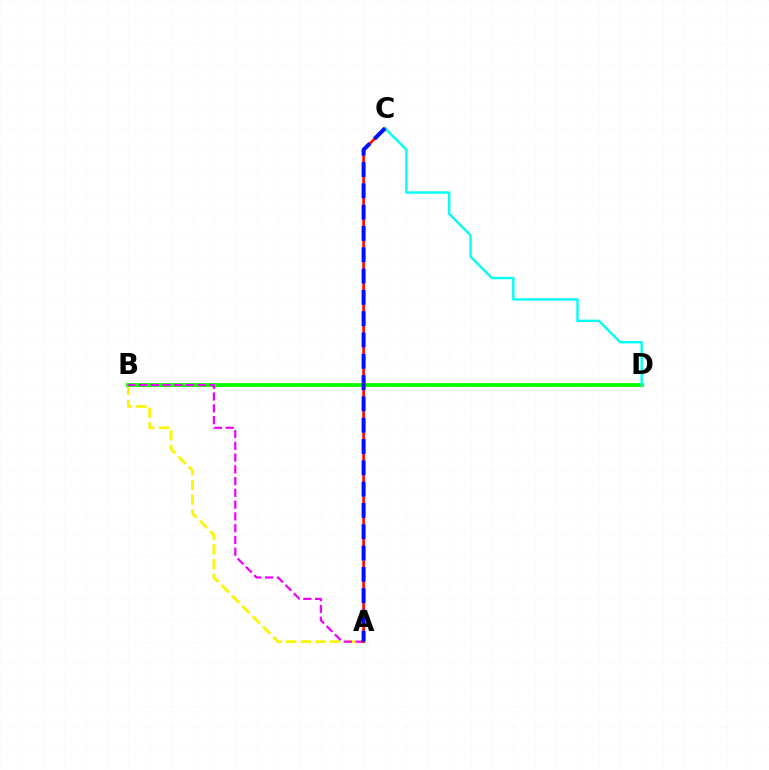{('A', 'B'): [{'color': '#fcf500', 'line_style': 'dashed', 'thickness': 1.99}, {'color': '#ee00ff', 'line_style': 'dashed', 'thickness': 1.6}], ('B', 'D'): [{'color': '#08ff00', 'line_style': 'solid', 'thickness': 2.74}], ('A', 'C'): [{'color': '#ff0000', 'line_style': 'solid', 'thickness': 1.87}, {'color': '#0010ff', 'line_style': 'dashed', 'thickness': 2.89}], ('C', 'D'): [{'color': '#00fff6', 'line_style': 'solid', 'thickness': 1.72}]}